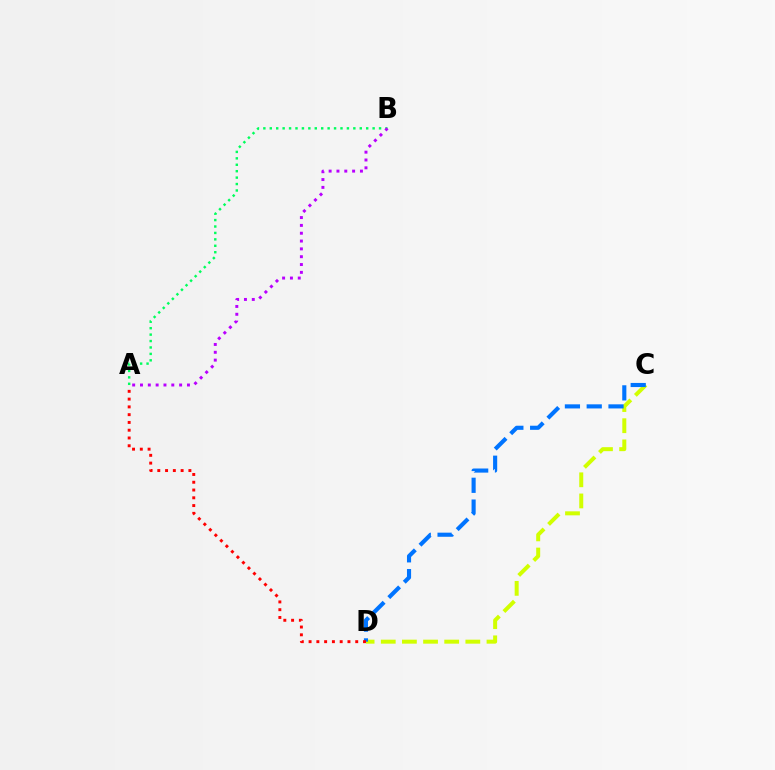{('C', 'D'): [{'color': '#d1ff00', 'line_style': 'dashed', 'thickness': 2.87}, {'color': '#0074ff', 'line_style': 'dashed', 'thickness': 2.96}], ('A', 'B'): [{'color': '#00ff5c', 'line_style': 'dotted', 'thickness': 1.75}, {'color': '#b900ff', 'line_style': 'dotted', 'thickness': 2.13}], ('A', 'D'): [{'color': '#ff0000', 'line_style': 'dotted', 'thickness': 2.11}]}